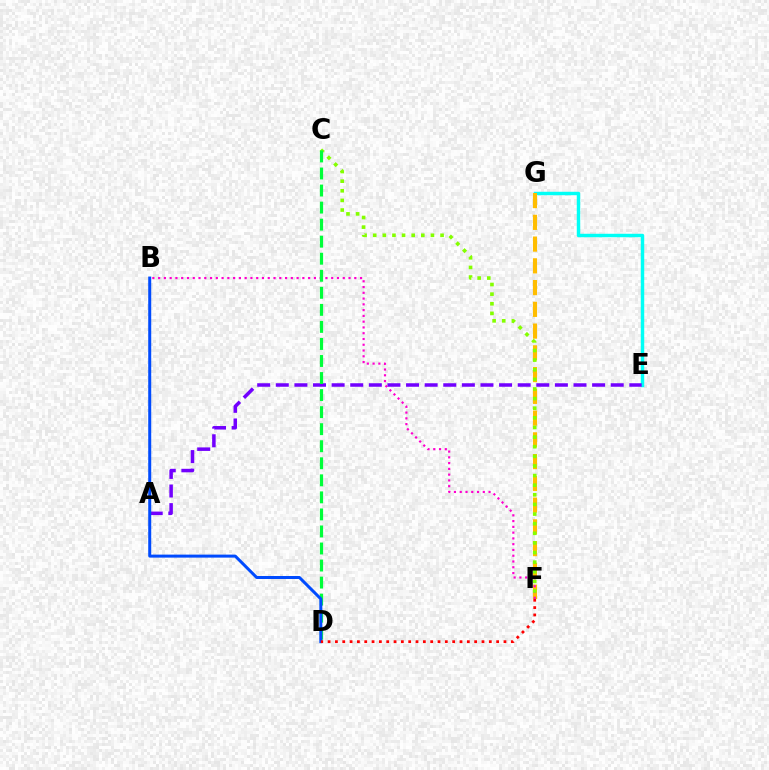{('E', 'G'): [{'color': '#00fff6', 'line_style': 'solid', 'thickness': 2.48}], ('F', 'G'): [{'color': '#ffbd00', 'line_style': 'dashed', 'thickness': 2.95}], ('B', 'F'): [{'color': '#ff00cf', 'line_style': 'dotted', 'thickness': 1.57}], ('A', 'E'): [{'color': '#7200ff', 'line_style': 'dashed', 'thickness': 2.53}], ('C', 'F'): [{'color': '#84ff00', 'line_style': 'dotted', 'thickness': 2.61}], ('C', 'D'): [{'color': '#00ff39', 'line_style': 'dashed', 'thickness': 2.32}], ('B', 'D'): [{'color': '#004bff', 'line_style': 'solid', 'thickness': 2.16}], ('D', 'F'): [{'color': '#ff0000', 'line_style': 'dotted', 'thickness': 1.99}]}